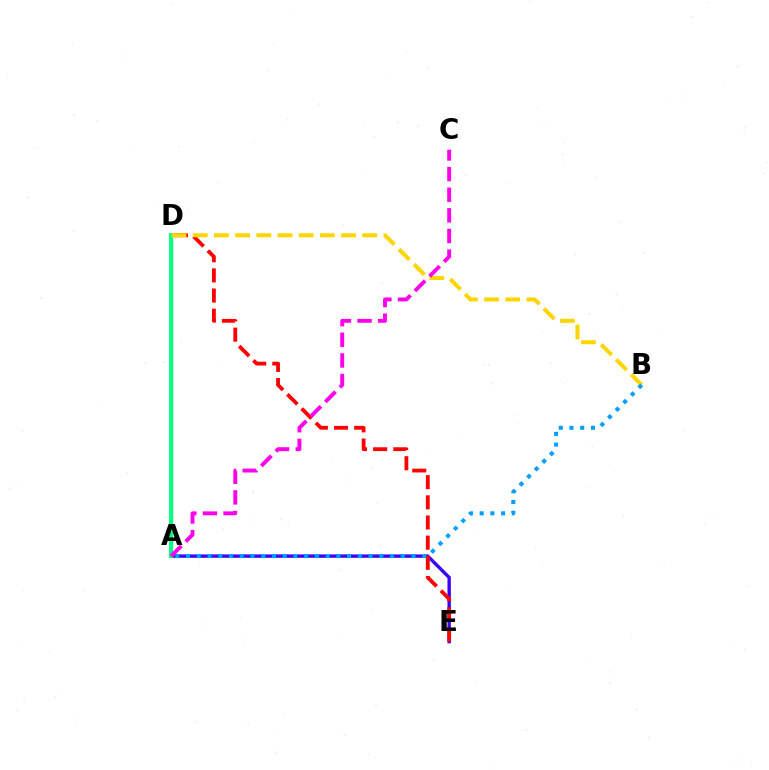{('A', 'D'): [{'color': '#4fff00', 'line_style': 'solid', 'thickness': 2.44}, {'color': '#00ff86', 'line_style': 'solid', 'thickness': 2.89}], ('A', 'E'): [{'color': '#3700ff', 'line_style': 'solid', 'thickness': 2.42}], ('D', 'E'): [{'color': '#ff0000', 'line_style': 'dashed', 'thickness': 2.74}], ('B', 'D'): [{'color': '#ffd500', 'line_style': 'dashed', 'thickness': 2.88}], ('A', 'B'): [{'color': '#009eff', 'line_style': 'dotted', 'thickness': 2.92}], ('A', 'C'): [{'color': '#ff00ed', 'line_style': 'dashed', 'thickness': 2.8}]}